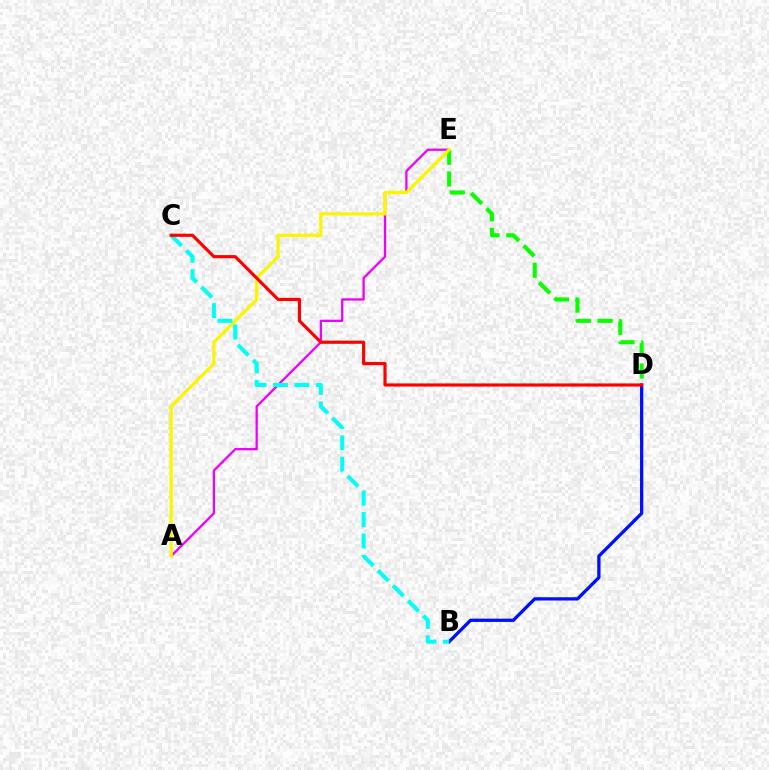{('A', 'E'): [{'color': '#ee00ff', 'line_style': 'solid', 'thickness': 1.64}, {'color': '#fcf500', 'line_style': 'solid', 'thickness': 2.35}], ('D', 'E'): [{'color': '#08ff00', 'line_style': 'dashed', 'thickness': 2.95}], ('B', 'D'): [{'color': '#0010ff', 'line_style': 'solid', 'thickness': 2.37}], ('B', 'C'): [{'color': '#00fff6', 'line_style': 'dashed', 'thickness': 2.91}], ('C', 'D'): [{'color': '#ff0000', 'line_style': 'solid', 'thickness': 2.27}]}